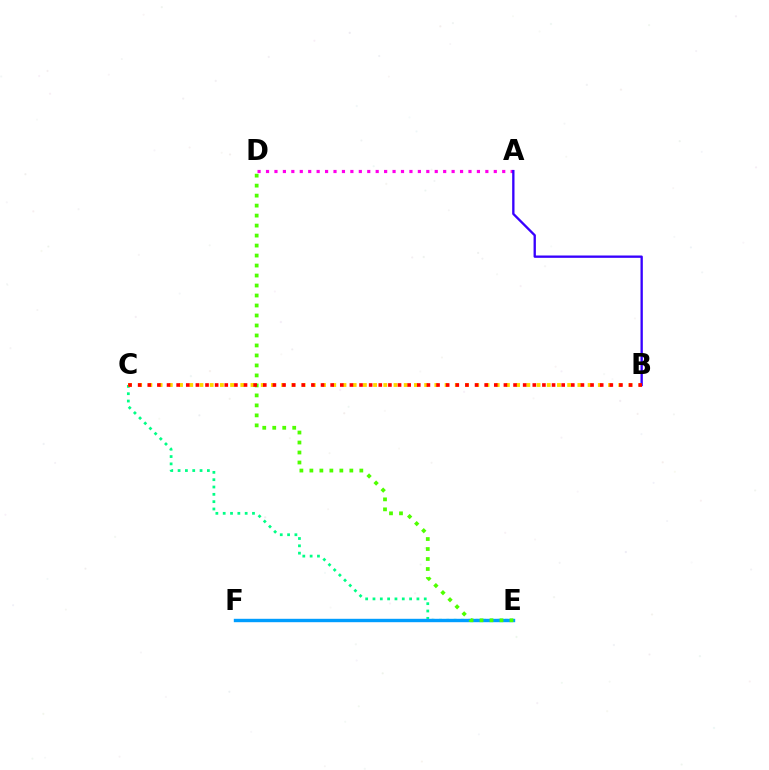{('C', 'E'): [{'color': '#00ff86', 'line_style': 'dotted', 'thickness': 1.99}], ('E', 'F'): [{'color': '#009eff', 'line_style': 'solid', 'thickness': 2.44}], ('D', 'E'): [{'color': '#4fff00', 'line_style': 'dotted', 'thickness': 2.71}], ('B', 'C'): [{'color': '#ffd500', 'line_style': 'dotted', 'thickness': 2.78}, {'color': '#ff0000', 'line_style': 'dotted', 'thickness': 2.62}], ('A', 'D'): [{'color': '#ff00ed', 'line_style': 'dotted', 'thickness': 2.29}], ('A', 'B'): [{'color': '#3700ff', 'line_style': 'solid', 'thickness': 1.68}]}